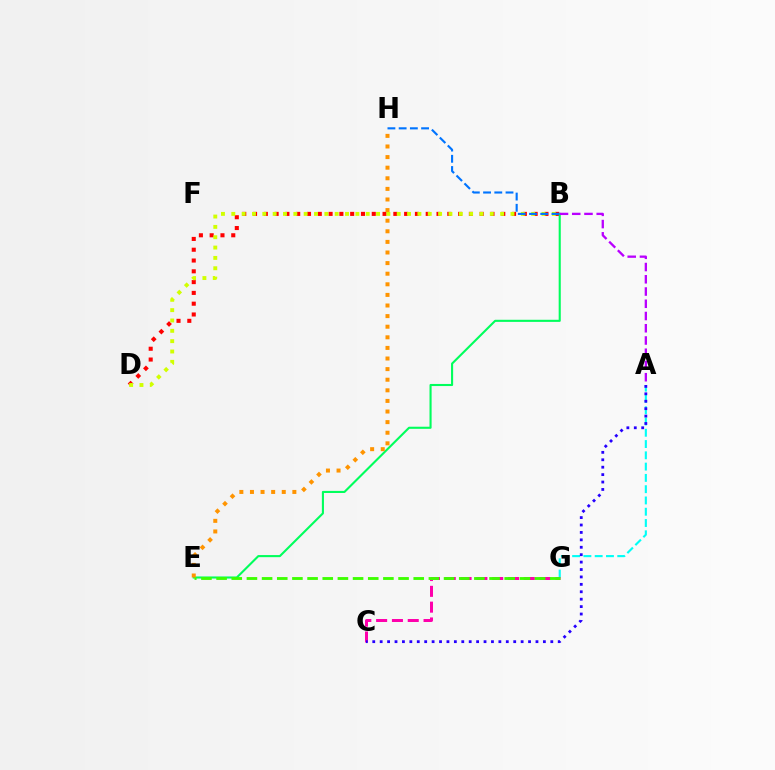{('A', 'G'): [{'color': '#00fff6', 'line_style': 'dashed', 'thickness': 1.53}], ('B', 'D'): [{'color': '#ff0000', 'line_style': 'dotted', 'thickness': 2.93}, {'color': '#d1ff00', 'line_style': 'dotted', 'thickness': 2.81}], ('C', 'G'): [{'color': '#ff00ac', 'line_style': 'dashed', 'thickness': 2.15}], ('B', 'E'): [{'color': '#00ff5c', 'line_style': 'solid', 'thickness': 1.51}], ('A', 'C'): [{'color': '#2500ff', 'line_style': 'dotted', 'thickness': 2.02}], ('E', 'G'): [{'color': '#3dff00', 'line_style': 'dashed', 'thickness': 2.06}], ('B', 'H'): [{'color': '#0074ff', 'line_style': 'dashed', 'thickness': 1.52}], ('A', 'B'): [{'color': '#b900ff', 'line_style': 'dashed', 'thickness': 1.66}], ('E', 'H'): [{'color': '#ff9400', 'line_style': 'dotted', 'thickness': 2.88}]}